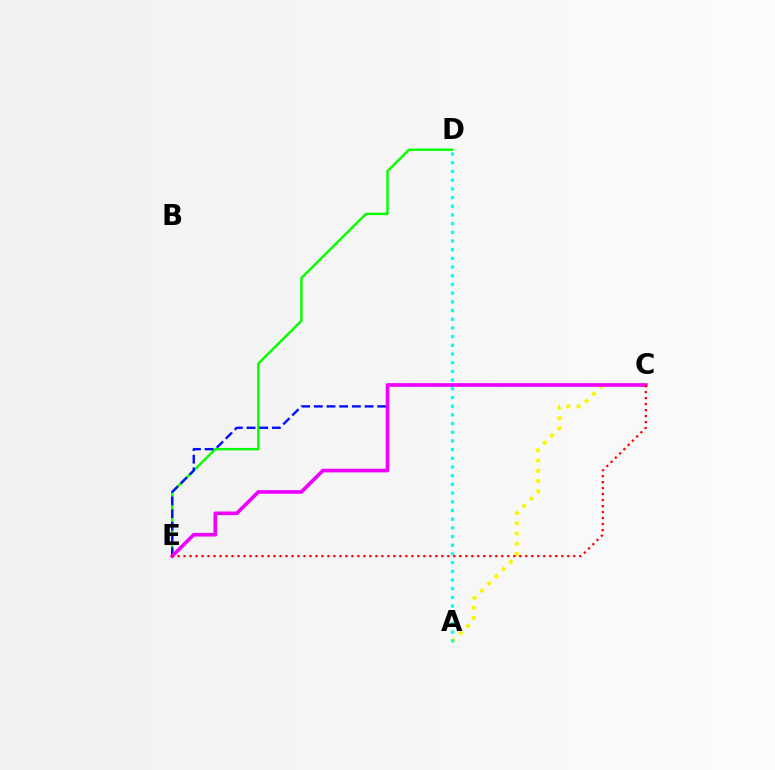{('D', 'E'): [{'color': '#08ff00', 'line_style': 'solid', 'thickness': 1.76}], ('C', 'E'): [{'color': '#0010ff', 'line_style': 'dashed', 'thickness': 1.72}, {'color': '#ee00ff', 'line_style': 'solid', 'thickness': 2.62}, {'color': '#ff0000', 'line_style': 'dotted', 'thickness': 1.63}], ('A', 'C'): [{'color': '#fcf500', 'line_style': 'dotted', 'thickness': 2.78}], ('A', 'D'): [{'color': '#00fff6', 'line_style': 'dotted', 'thickness': 2.36}]}